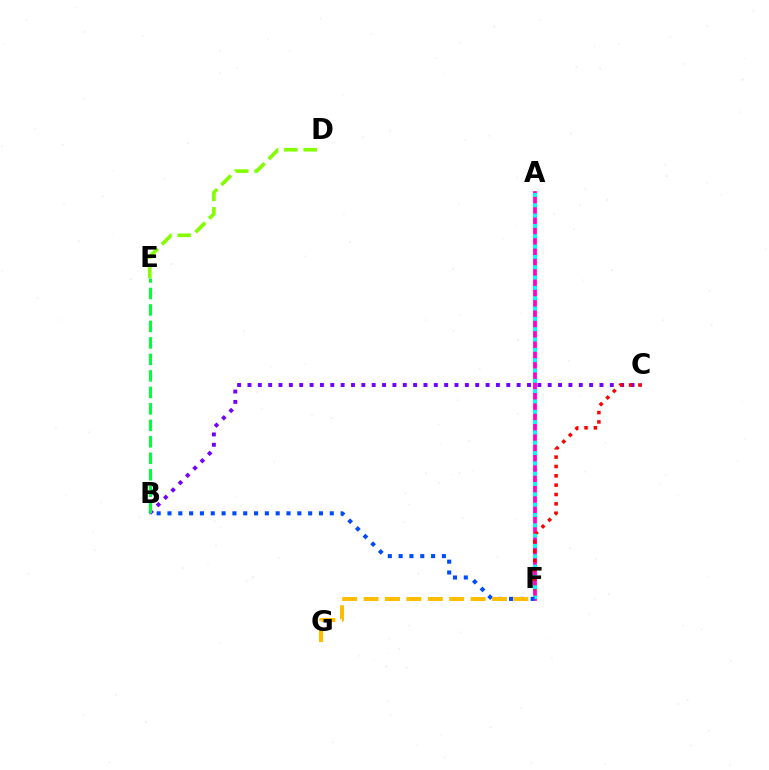{('B', 'C'): [{'color': '#7200ff', 'line_style': 'dotted', 'thickness': 2.81}], ('A', 'F'): [{'color': '#ff00cf', 'line_style': 'solid', 'thickness': 2.72}, {'color': '#00fff6', 'line_style': 'dotted', 'thickness': 2.81}], ('B', 'E'): [{'color': '#00ff39', 'line_style': 'dashed', 'thickness': 2.24}], ('C', 'F'): [{'color': '#ff0000', 'line_style': 'dotted', 'thickness': 2.54}], ('B', 'F'): [{'color': '#004bff', 'line_style': 'dotted', 'thickness': 2.94}], ('D', 'E'): [{'color': '#84ff00', 'line_style': 'dashed', 'thickness': 2.63}], ('F', 'G'): [{'color': '#ffbd00', 'line_style': 'dashed', 'thickness': 2.91}]}